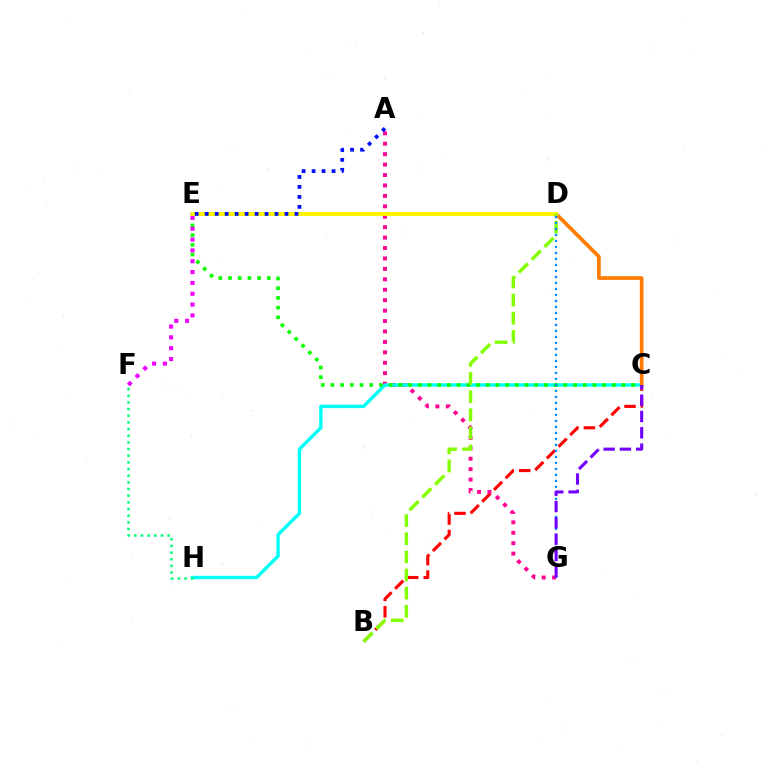{('B', 'C'): [{'color': '#ff0000', 'line_style': 'dashed', 'thickness': 2.24}], ('A', 'G'): [{'color': '#ff0094', 'line_style': 'dotted', 'thickness': 2.83}], ('C', 'H'): [{'color': '#00fff6', 'line_style': 'solid', 'thickness': 2.46}], ('C', 'E'): [{'color': '#08ff00', 'line_style': 'dotted', 'thickness': 2.64}, {'color': '#ff7c00', 'line_style': 'solid', 'thickness': 2.66}], ('E', 'F'): [{'color': '#ee00ff', 'line_style': 'dotted', 'thickness': 2.94}], ('D', 'E'): [{'color': '#fcf500', 'line_style': 'solid', 'thickness': 2.84}], ('B', 'D'): [{'color': '#84ff00', 'line_style': 'dashed', 'thickness': 2.46}], ('D', 'G'): [{'color': '#008cff', 'line_style': 'dotted', 'thickness': 1.63}], ('F', 'H'): [{'color': '#00ff74', 'line_style': 'dotted', 'thickness': 1.81}], ('C', 'G'): [{'color': '#7200ff', 'line_style': 'dashed', 'thickness': 2.22}], ('A', 'E'): [{'color': '#0010ff', 'line_style': 'dotted', 'thickness': 2.71}]}